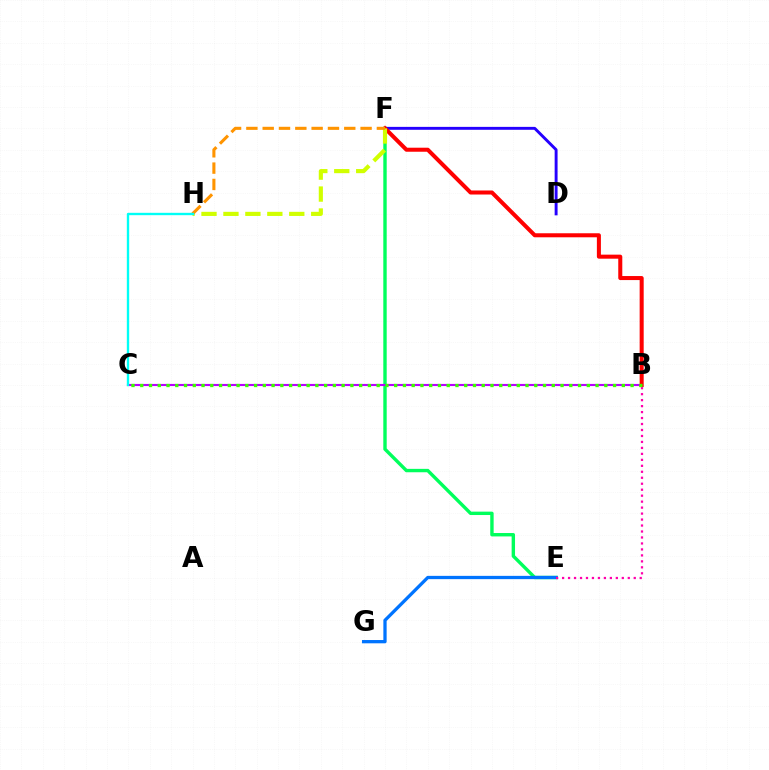{('E', 'F'): [{'color': '#00ff5c', 'line_style': 'solid', 'thickness': 2.44}], ('D', 'F'): [{'color': '#2500ff', 'line_style': 'solid', 'thickness': 2.1}], ('B', 'C'): [{'color': '#b900ff', 'line_style': 'solid', 'thickness': 1.54}, {'color': '#3dff00', 'line_style': 'dotted', 'thickness': 2.38}], ('B', 'F'): [{'color': '#ff0000', 'line_style': 'solid', 'thickness': 2.9}], ('F', 'H'): [{'color': '#d1ff00', 'line_style': 'dashed', 'thickness': 2.98}, {'color': '#ff9400', 'line_style': 'dashed', 'thickness': 2.22}], ('E', 'G'): [{'color': '#0074ff', 'line_style': 'solid', 'thickness': 2.36}], ('B', 'E'): [{'color': '#ff00ac', 'line_style': 'dotted', 'thickness': 1.62}], ('C', 'H'): [{'color': '#00fff6', 'line_style': 'solid', 'thickness': 1.71}]}